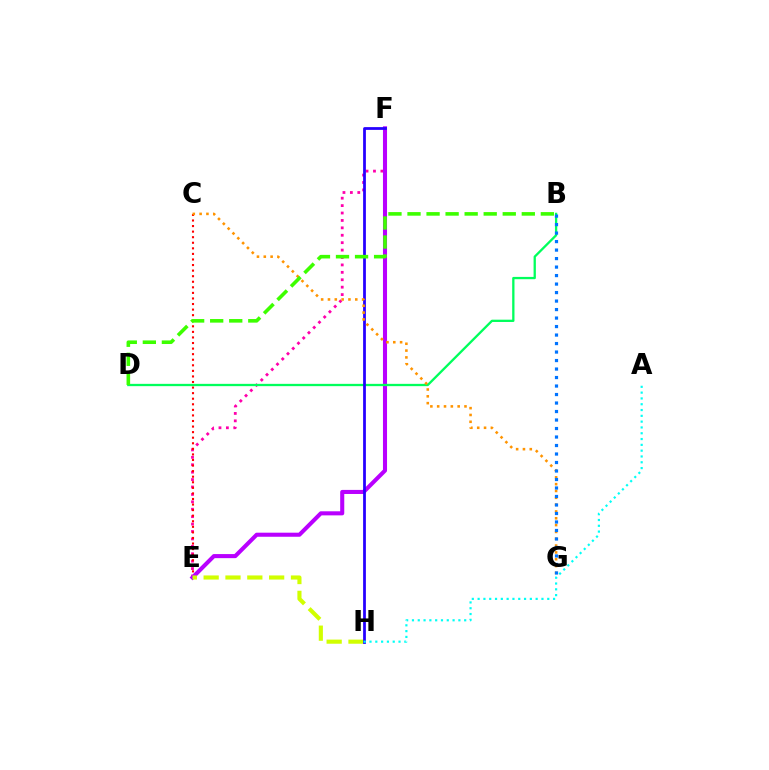{('E', 'F'): [{'color': '#ff00ac', 'line_style': 'dotted', 'thickness': 2.01}, {'color': '#b900ff', 'line_style': 'solid', 'thickness': 2.93}], ('C', 'E'): [{'color': '#ff0000', 'line_style': 'dotted', 'thickness': 1.51}], ('E', 'H'): [{'color': '#d1ff00', 'line_style': 'dashed', 'thickness': 2.97}], ('B', 'D'): [{'color': '#00ff5c', 'line_style': 'solid', 'thickness': 1.65}, {'color': '#3dff00', 'line_style': 'dashed', 'thickness': 2.59}], ('F', 'H'): [{'color': '#2500ff', 'line_style': 'solid', 'thickness': 1.99}], ('C', 'G'): [{'color': '#ff9400', 'line_style': 'dotted', 'thickness': 1.85}], ('B', 'G'): [{'color': '#0074ff', 'line_style': 'dotted', 'thickness': 2.31}], ('A', 'H'): [{'color': '#00fff6', 'line_style': 'dotted', 'thickness': 1.58}]}